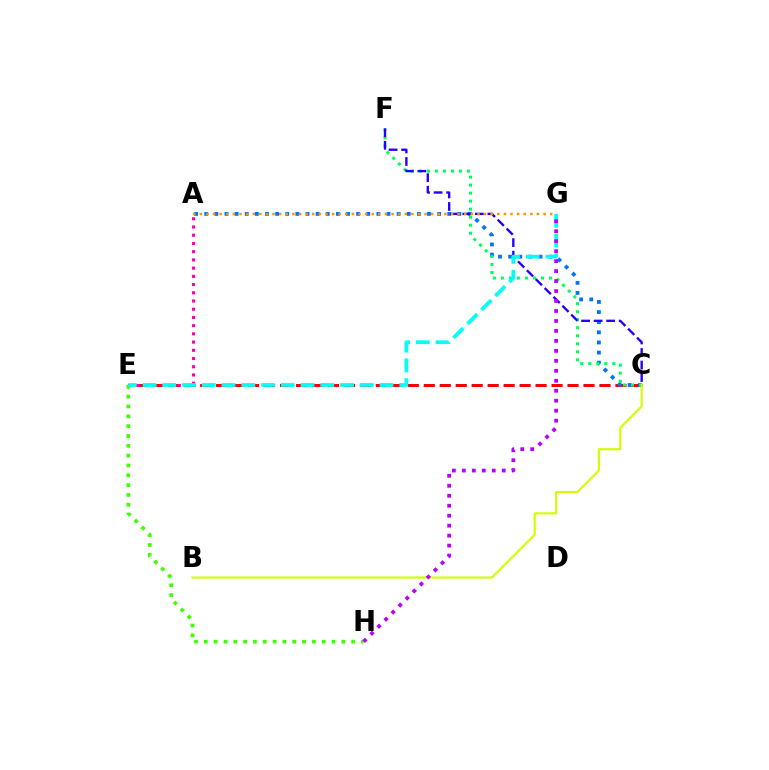{('C', 'E'): [{'color': '#ff0000', 'line_style': 'dashed', 'thickness': 2.17}], ('A', 'C'): [{'color': '#0074ff', 'line_style': 'dotted', 'thickness': 2.75}], ('A', 'E'): [{'color': '#ff00ac', 'line_style': 'dotted', 'thickness': 2.23}], ('C', 'F'): [{'color': '#00ff5c', 'line_style': 'dotted', 'thickness': 2.18}, {'color': '#2500ff', 'line_style': 'dashed', 'thickness': 1.7}], ('E', 'H'): [{'color': '#3dff00', 'line_style': 'dotted', 'thickness': 2.67}], ('E', 'G'): [{'color': '#00fff6', 'line_style': 'dashed', 'thickness': 2.68}], ('B', 'C'): [{'color': '#d1ff00', 'line_style': 'solid', 'thickness': 1.53}], ('A', 'G'): [{'color': '#ff9400', 'line_style': 'dotted', 'thickness': 1.8}], ('G', 'H'): [{'color': '#b900ff', 'line_style': 'dotted', 'thickness': 2.71}]}